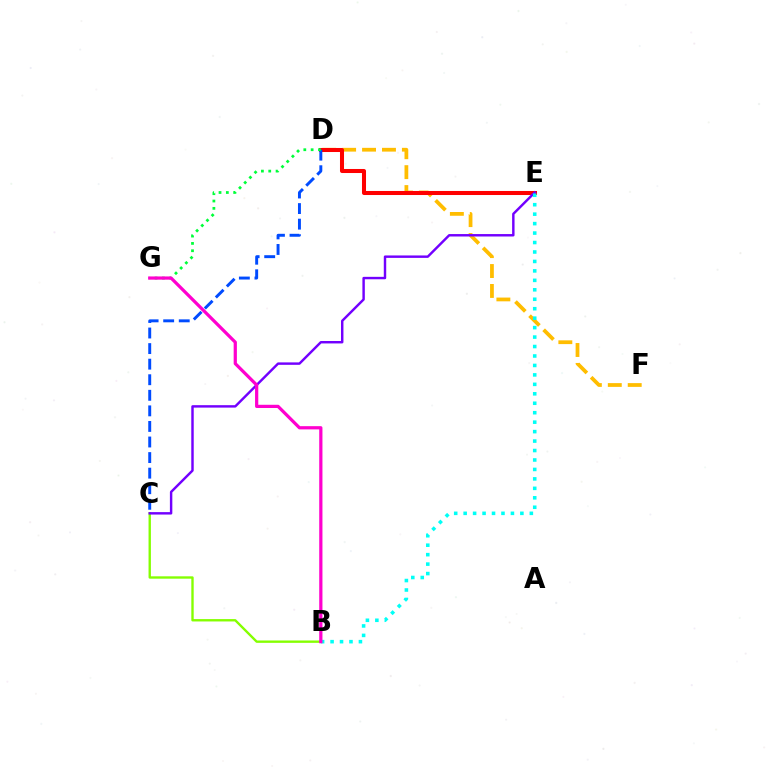{('B', 'C'): [{'color': '#84ff00', 'line_style': 'solid', 'thickness': 1.7}], ('D', 'F'): [{'color': '#ffbd00', 'line_style': 'dashed', 'thickness': 2.71}], ('D', 'E'): [{'color': '#ff0000', 'line_style': 'solid', 'thickness': 2.91}], ('C', 'D'): [{'color': '#004bff', 'line_style': 'dashed', 'thickness': 2.12}], ('C', 'E'): [{'color': '#7200ff', 'line_style': 'solid', 'thickness': 1.75}], ('D', 'G'): [{'color': '#00ff39', 'line_style': 'dotted', 'thickness': 1.99}], ('B', 'E'): [{'color': '#00fff6', 'line_style': 'dotted', 'thickness': 2.57}], ('B', 'G'): [{'color': '#ff00cf', 'line_style': 'solid', 'thickness': 2.32}]}